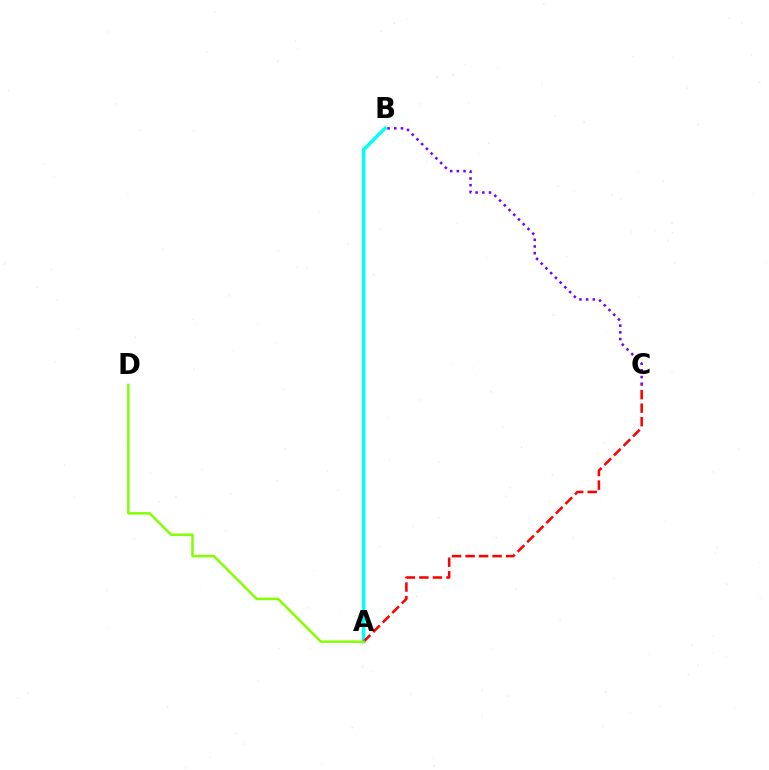{('A', 'B'): [{'color': '#00fff6', 'line_style': 'solid', 'thickness': 2.49}], ('B', 'C'): [{'color': '#7200ff', 'line_style': 'dotted', 'thickness': 1.82}], ('A', 'C'): [{'color': '#ff0000', 'line_style': 'dashed', 'thickness': 1.84}], ('A', 'D'): [{'color': '#84ff00', 'line_style': 'solid', 'thickness': 1.8}]}